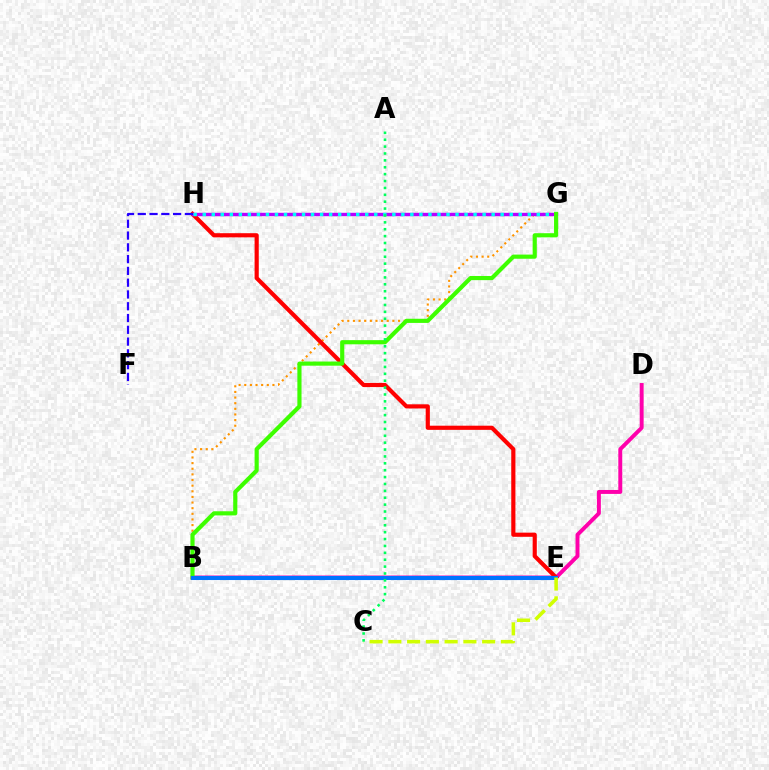{('B', 'D'): [{'color': '#ff00ac', 'line_style': 'solid', 'thickness': 2.83}], ('B', 'G'): [{'color': '#ff9400', 'line_style': 'dotted', 'thickness': 1.53}, {'color': '#3dff00', 'line_style': 'solid', 'thickness': 2.99}], ('E', 'H'): [{'color': '#ff0000', 'line_style': 'solid', 'thickness': 3.0}], ('G', 'H'): [{'color': '#b900ff', 'line_style': 'solid', 'thickness': 2.43}, {'color': '#00fff6', 'line_style': 'dotted', 'thickness': 2.45}], ('F', 'H'): [{'color': '#2500ff', 'line_style': 'dashed', 'thickness': 1.6}], ('B', 'E'): [{'color': '#0074ff', 'line_style': 'solid', 'thickness': 2.95}], ('C', 'E'): [{'color': '#d1ff00', 'line_style': 'dashed', 'thickness': 2.55}], ('A', 'C'): [{'color': '#00ff5c', 'line_style': 'dotted', 'thickness': 1.87}]}